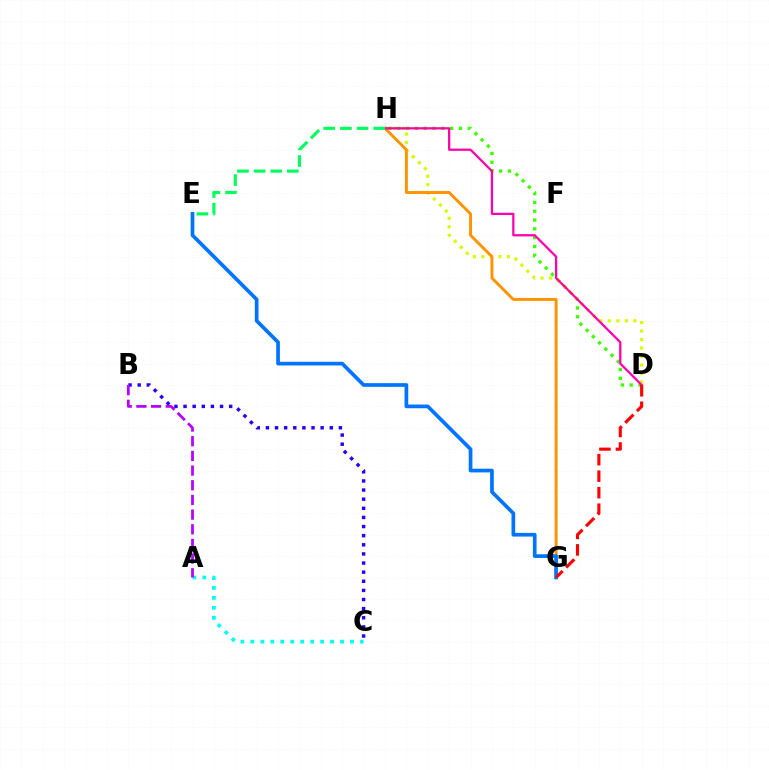{('A', 'C'): [{'color': '#00fff6', 'line_style': 'dotted', 'thickness': 2.71}], ('D', 'H'): [{'color': '#3dff00', 'line_style': 'dotted', 'thickness': 2.39}, {'color': '#d1ff00', 'line_style': 'dotted', 'thickness': 2.31}, {'color': '#ff00ac', 'line_style': 'solid', 'thickness': 1.63}], ('G', 'H'): [{'color': '#ff9400', 'line_style': 'solid', 'thickness': 2.12}], ('E', 'H'): [{'color': '#00ff5c', 'line_style': 'dashed', 'thickness': 2.26}], ('B', 'C'): [{'color': '#2500ff', 'line_style': 'dotted', 'thickness': 2.48}], ('E', 'G'): [{'color': '#0074ff', 'line_style': 'solid', 'thickness': 2.66}], ('D', 'G'): [{'color': '#ff0000', 'line_style': 'dashed', 'thickness': 2.24}], ('A', 'B'): [{'color': '#b900ff', 'line_style': 'dashed', 'thickness': 1.99}]}